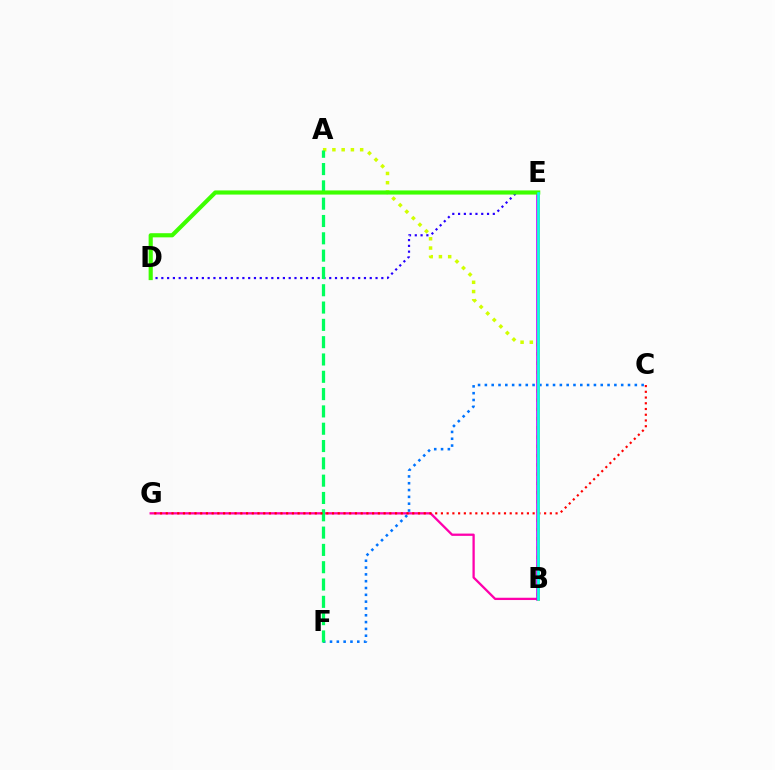{('A', 'B'): [{'color': '#d1ff00', 'line_style': 'dotted', 'thickness': 2.51}], ('B', 'G'): [{'color': '#ff00ac', 'line_style': 'solid', 'thickness': 1.65}], ('B', 'E'): [{'color': '#b900ff', 'line_style': 'solid', 'thickness': 2.57}, {'color': '#ff9400', 'line_style': 'solid', 'thickness': 2.12}, {'color': '#00fff6', 'line_style': 'solid', 'thickness': 1.86}], ('D', 'E'): [{'color': '#2500ff', 'line_style': 'dotted', 'thickness': 1.57}, {'color': '#3dff00', 'line_style': 'solid', 'thickness': 2.98}], ('C', 'F'): [{'color': '#0074ff', 'line_style': 'dotted', 'thickness': 1.85}], ('A', 'F'): [{'color': '#00ff5c', 'line_style': 'dashed', 'thickness': 2.35}], ('C', 'G'): [{'color': '#ff0000', 'line_style': 'dotted', 'thickness': 1.56}]}